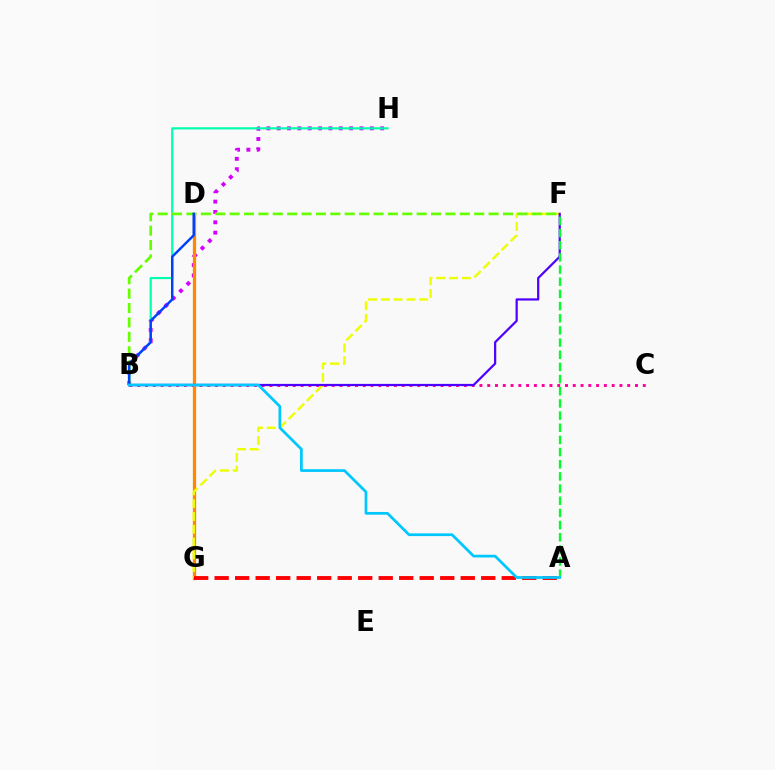{('B', 'C'): [{'color': '#ff00a0', 'line_style': 'dotted', 'thickness': 2.11}], ('B', 'H'): [{'color': '#d600ff', 'line_style': 'dotted', 'thickness': 2.81}, {'color': '#00ffaf', 'line_style': 'solid', 'thickness': 1.58}], ('D', 'G'): [{'color': '#ff8800', 'line_style': 'solid', 'thickness': 2.35}], ('F', 'G'): [{'color': '#eeff00', 'line_style': 'dashed', 'thickness': 1.74}], ('B', 'F'): [{'color': '#4f00ff', 'line_style': 'solid', 'thickness': 1.6}, {'color': '#66ff00', 'line_style': 'dashed', 'thickness': 1.95}], ('A', 'G'): [{'color': '#ff0000', 'line_style': 'dashed', 'thickness': 2.79}], ('B', 'D'): [{'color': '#003fff', 'line_style': 'solid', 'thickness': 1.77}], ('A', 'F'): [{'color': '#00ff27', 'line_style': 'dashed', 'thickness': 1.65}], ('A', 'B'): [{'color': '#00c7ff', 'line_style': 'solid', 'thickness': 1.97}]}